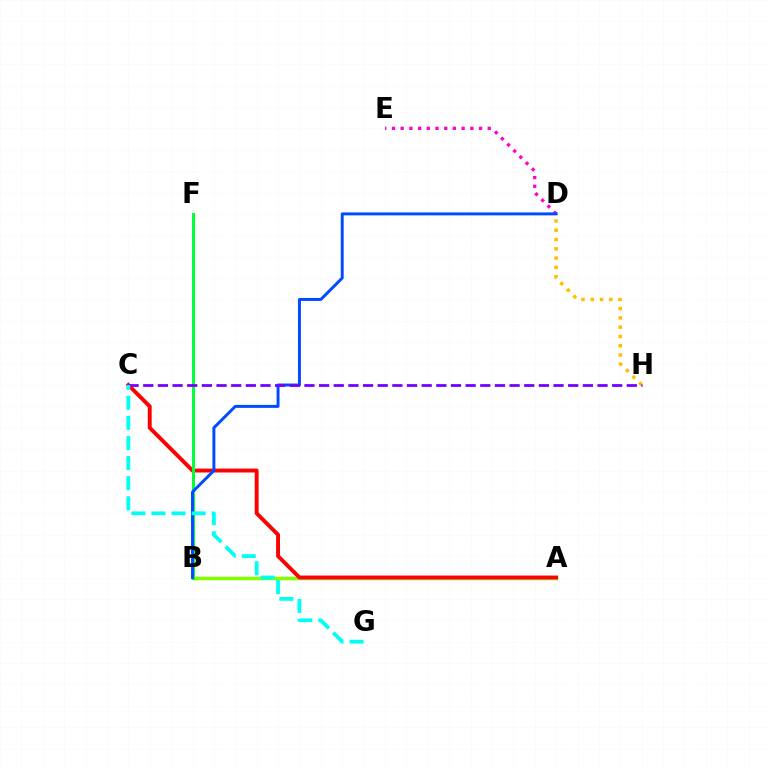{('A', 'B'): [{'color': '#84ff00', 'line_style': 'solid', 'thickness': 2.52}], ('A', 'C'): [{'color': '#ff0000', 'line_style': 'solid', 'thickness': 2.81}], ('D', 'E'): [{'color': '#ff00cf', 'line_style': 'dotted', 'thickness': 2.37}], ('B', 'F'): [{'color': '#00ff39', 'line_style': 'solid', 'thickness': 2.18}], ('D', 'H'): [{'color': '#ffbd00', 'line_style': 'dotted', 'thickness': 2.52}], ('B', 'D'): [{'color': '#004bff', 'line_style': 'solid', 'thickness': 2.12}], ('C', 'H'): [{'color': '#7200ff', 'line_style': 'dashed', 'thickness': 1.99}], ('C', 'G'): [{'color': '#00fff6', 'line_style': 'dashed', 'thickness': 2.73}]}